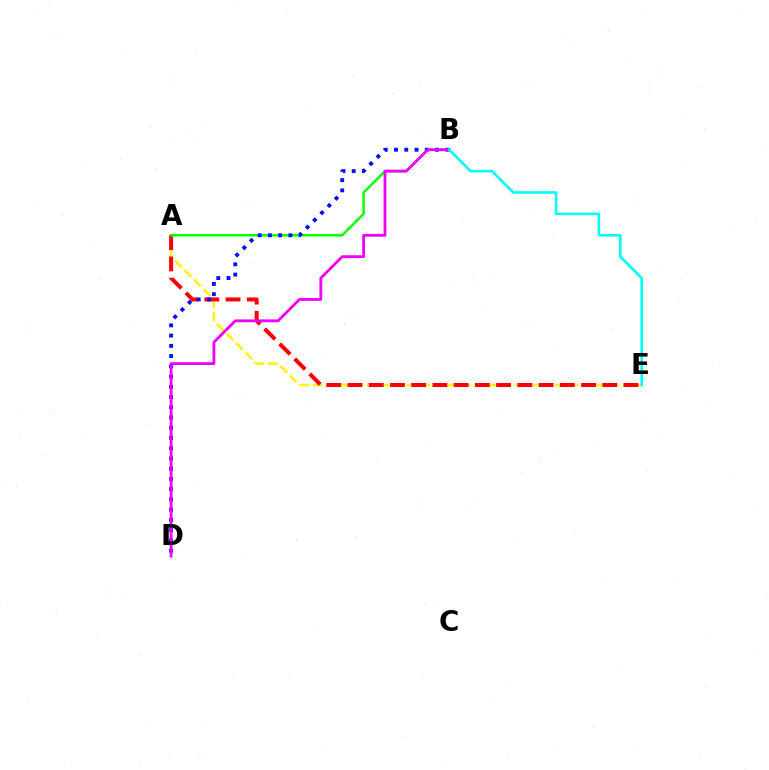{('A', 'E'): [{'color': '#fcf500', 'line_style': 'dashed', 'thickness': 1.83}, {'color': '#ff0000', 'line_style': 'dashed', 'thickness': 2.88}], ('A', 'B'): [{'color': '#08ff00', 'line_style': 'solid', 'thickness': 1.78}], ('B', 'D'): [{'color': '#0010ff', 'line_style': 'dotted', 'thickness': 2.78}, {'color': '#ee00ff', 'line_style': 'solid', 'thickness': 2.04}], ('B', 'E'): [{'color': '#00fff6', 'line_style': 'solid', 'thickness': 1.88}]}